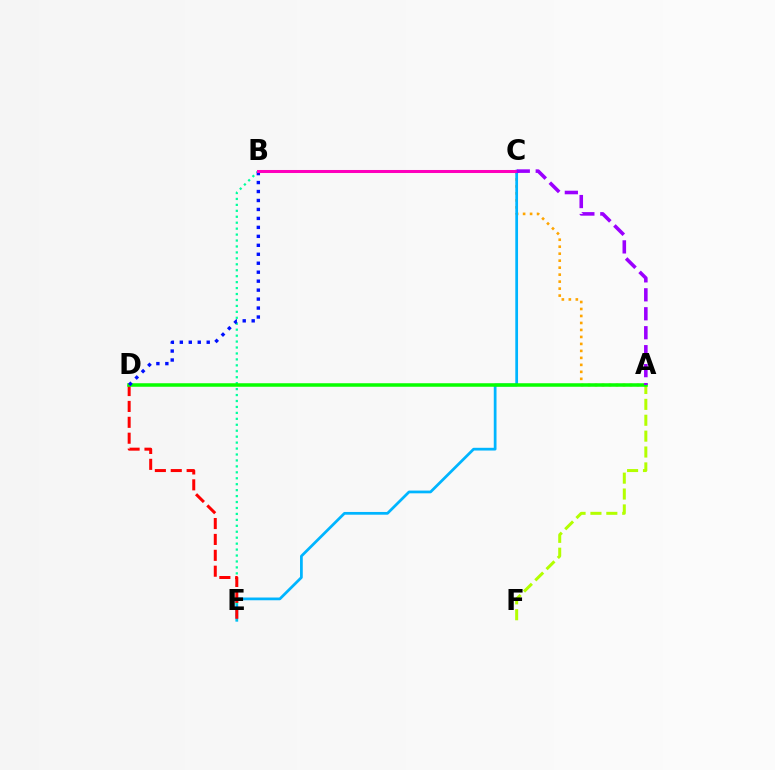{('A', 'C'): [{'color': '#ffa500', 'line_style': 'dotted', 'thickness': 1.9}, {'color': '#9b00ff', 'line_style': 'dashed', 'thickness': 2.58}], ('C', 'E'): [{'color': '#00b5ff', 'line_style': 'solid', 'thickness': 1.97}], ('A', 'F'): [{'color': '#b3ff00', 'line_style': 'dashed', 'thickness': 2.16}], ('B', 'E'): [{'color': '#00ff9d', 'line_style': 'dotted', 'thickness': 1.61}], ('D', 'E'): [{'color': '#ff0000', 'line_style': 'dashed', 'thickness': 2.16}], ('A', 'D'): [{'color': '#08ff00', 'line_style': 'solid', 'thickness': 2.53}], ('B', 'D'): [{'color': '#0010ff', 'line_style': 'dotted', 'thickness': 2.44}], ('B', 'C'): [{'color': '#ff00bd', 'line_style': 'solid', 'thickness': 2.18}]}